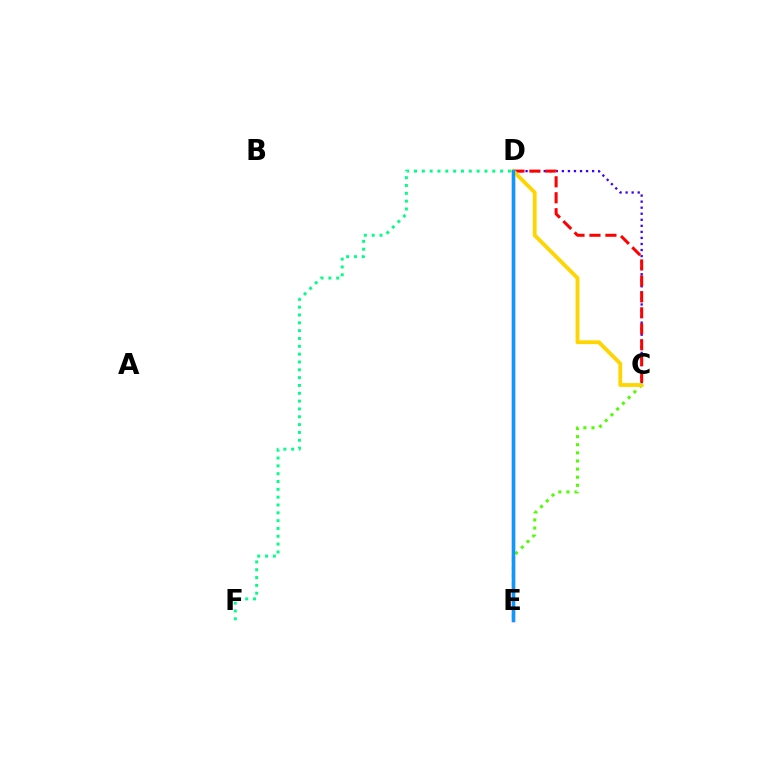{('C', 'D'): [{'color': '#3700ff', 'line_style': 'dotted', 'thickness': 1.64}, {'color': '#ff0000', 'line_style': 'dashed', 'thickness': 2.17}, {'color': '#ffd500', 'line_style': 'solid', 'thickness': 2.75}], ('C', 'E'): [{'color': '#4fff00', 'line_style': 'dotted', 'thickness': 2.2}], ('D', 'E'): [{'color': '#ff00ed', 'line_style': 'solid', 'thickness': 2.43}, {'color': '#009eff', 'line_style': 'solid', 'thickness': 2.36}], ('D', 'F'): [{'color': '#00ff86', 'line_style': 'dotted', 'thickness': 2.13}]}